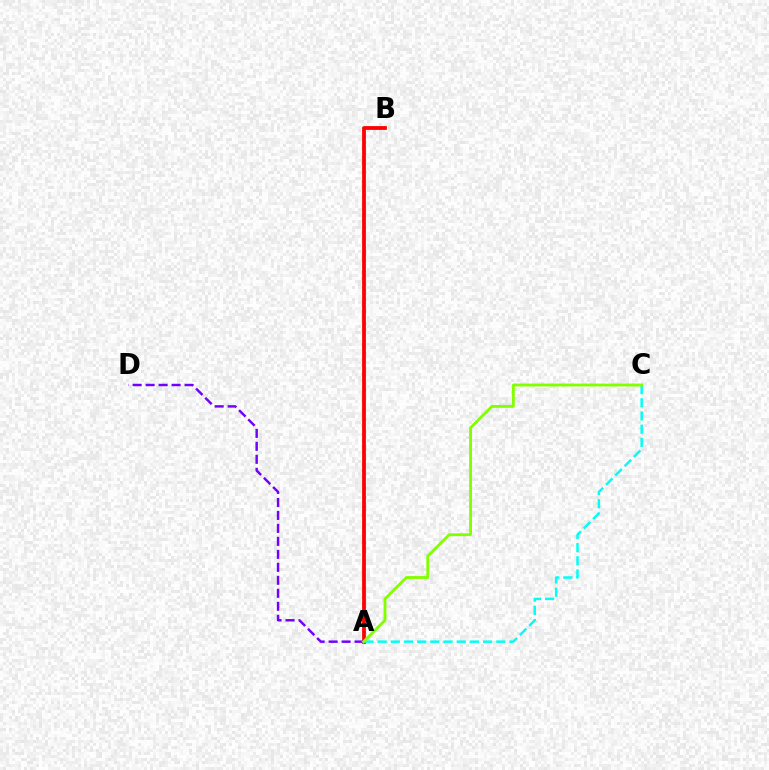{('A', 'B'): [{'color': '#ff0000', 'line_style': 'solid', 'thickness': 2.72}], ('A', 'D'): [{'color': '#7200ff', 'line_style': 'dashed', 'thickness': 1.76}], ('A', 'C'): [{'color': '#00fff6', 'line_style': 'dashed', 'thickness': 1.79}, {'color': '#84ff00', 'line_style': 'solid', 'thickness': 2.06}]}